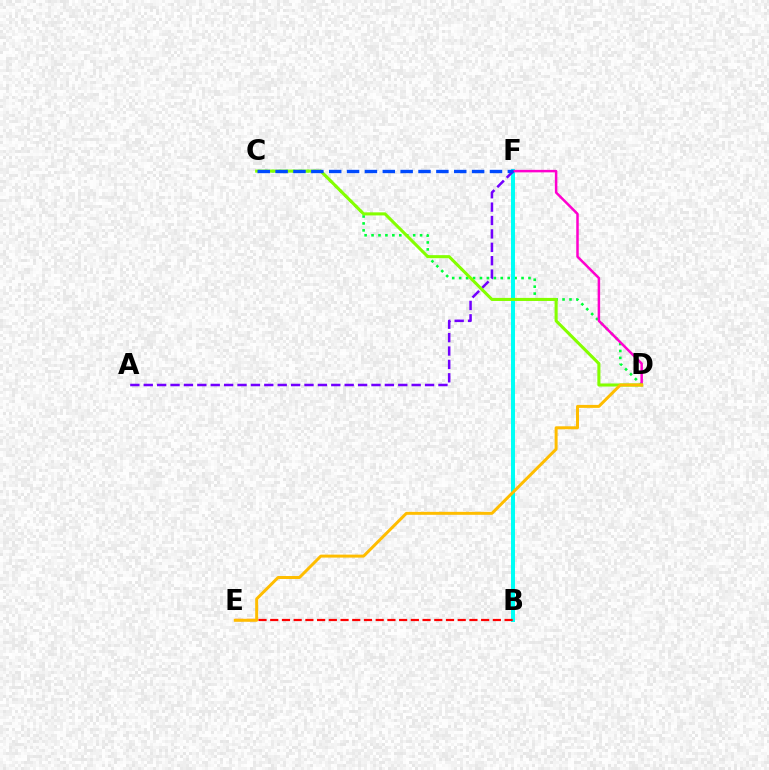{('C', 'D'): [{'color': '#00ff39', 'line_style': 'dotted', 'thickness': 1.88}, {'color': '#84ff00', 'line_style': 'solid', 'thickness': 2.21}], ('B', 'F'): [{'color': '#00fff6', 'line_style': 'solid', 'thickness': 2.88}], ('D', 'F'): [{'color': '#ff00cf', 'line_style': 'solid', 'thickness': 1.8}], ('A', 'F'): [{'color': '#7200ff', 'line_style': 'dashed', 'thickness': 1.82}], ('C', 'F'): [{'color': '#004bff', 'line_style': 'dashed', 'thickness': 2.43}], ('B', 'E'): [{'color': '#ff0000', 'line_style': 'dashed', 'thickness': 1.59}], ('D', 'E'): [{'color': '#ffbd00', 'line_style': 'solid', 'thickness': 2.14}]}